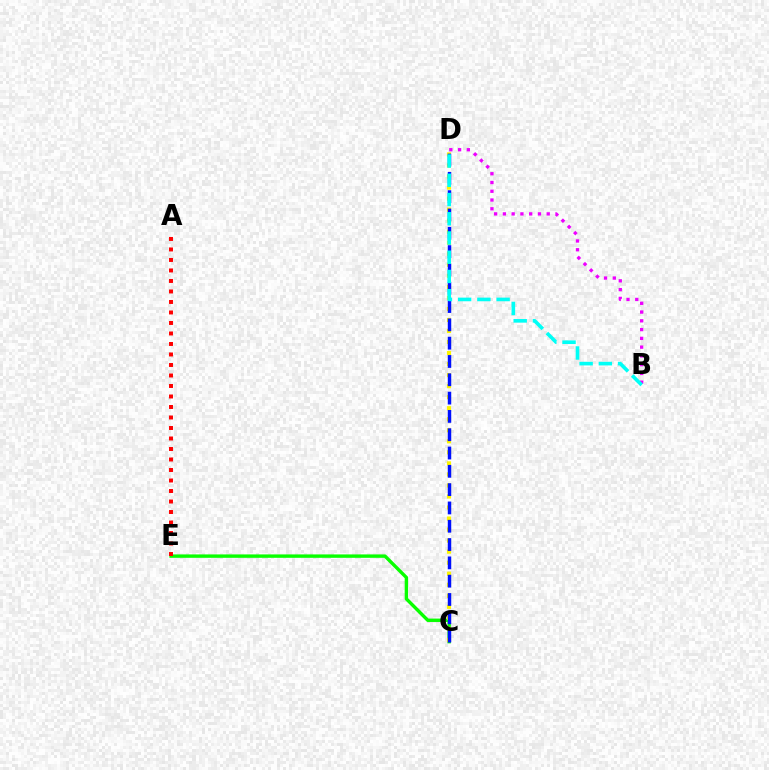{('C', 'E'): [{'color': '#08ff00', 'line_style': 'solid', 'thickness': 2.45}], ('B', 'D'): [{'color': '#ee00ff', 'line_style': 'dotted', 'thickness': 2.38}, {'color': '#00fff6', 'line_style': 'dashed', 'thickness': 2.61}], ('C', 'D'): [{'color': '#fcf500', 'line_style': 'dotted', 'thickness': 3.0}, {'color': '#0010ff', 'line_style': 'dashed', 'thickness': 2.49}], ('A', 'E'): [{'color': '#ff0000', 'line_style': 'dotted', 'thickness': 2.85}]}